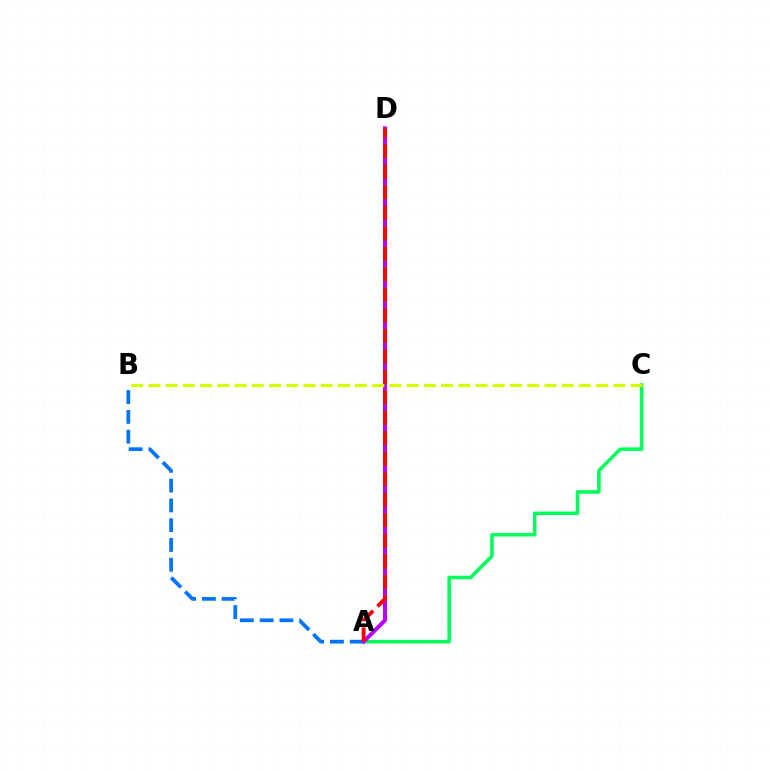{('A', 'B'): [{'color': '#0074ff', 'line_style': 'dashed', 'thickness': 2.69}], ('A', 'C'): [{'color': '#00ff5c', 'line_style': 'solid', 'thickness': 2.54}], ('A', 'D'): [{'color': '#b900ff', 'line_style': 'solid', 'thickness': 2.86}, {'color': '#ff0000', 'line_style': 'dashed', 'thickness': 2.79}], ('B', 'C'): [{'color': '#d1ff00', 'line_style': 'dashed', 'thickness': 2.34}]}